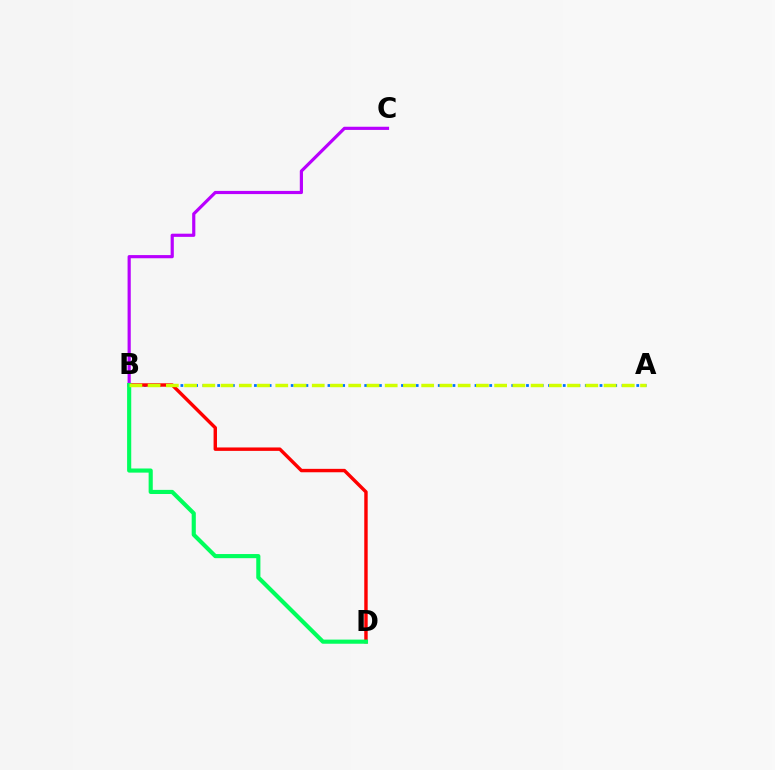{('A', 'B'): [{'color': '#0074ff', 'line_style': 'dotted', 'thickness': 2.0}, {'color': '#d1ff00', 'line_style': 'dashed', 'thickness': 2.48}], ('B', 'C'): [{'color': '#b900ff', 'line_style': 'solid', 'thickness': 2.29}], ('B', 'D'): [{'color': '#ff0000', 'line_style': 'solid', 'thickness': 2.46}, {'color': '#00ff5c', 'line_style': 'solid', 'thickness': 2.98}]}